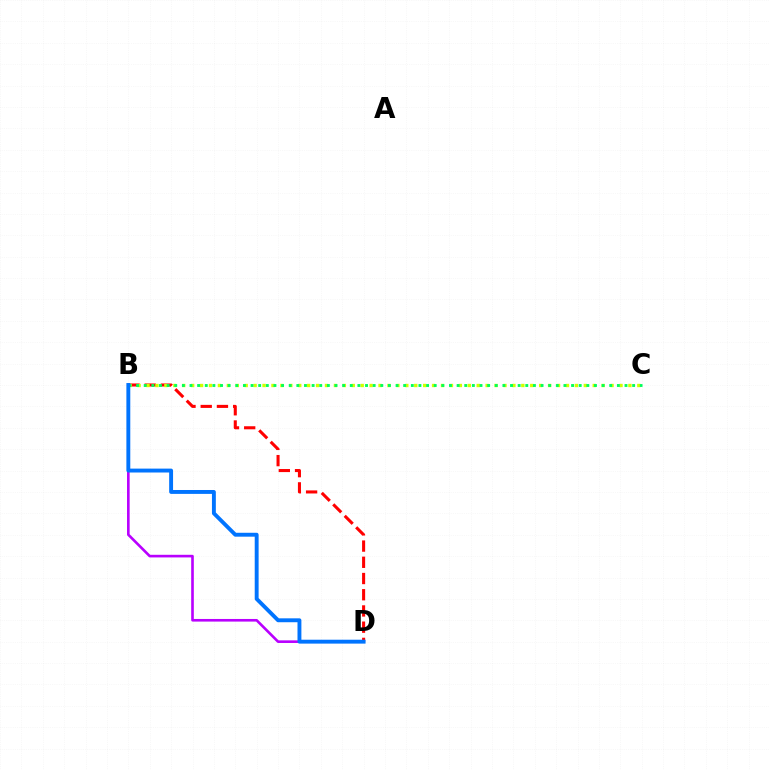{('B', 'D'): [{'color': '#ff0000', 'line_style': 'dashed', 'thickness': 2.2}, {'color': '#b900ff', 'line_style': 'solid', 'thickness': 1.89}, {'color': '#0074ff', 'line_style': 'solid', 'thickness': 2.8}], ('B', 'C'): [{'color': '#d1ff00', 'line_style': 'dotted', 'thickness': 2.42}, {'color': '#00ff5c', 'line_style': 'dotted', 'thickness': 2.07}]}